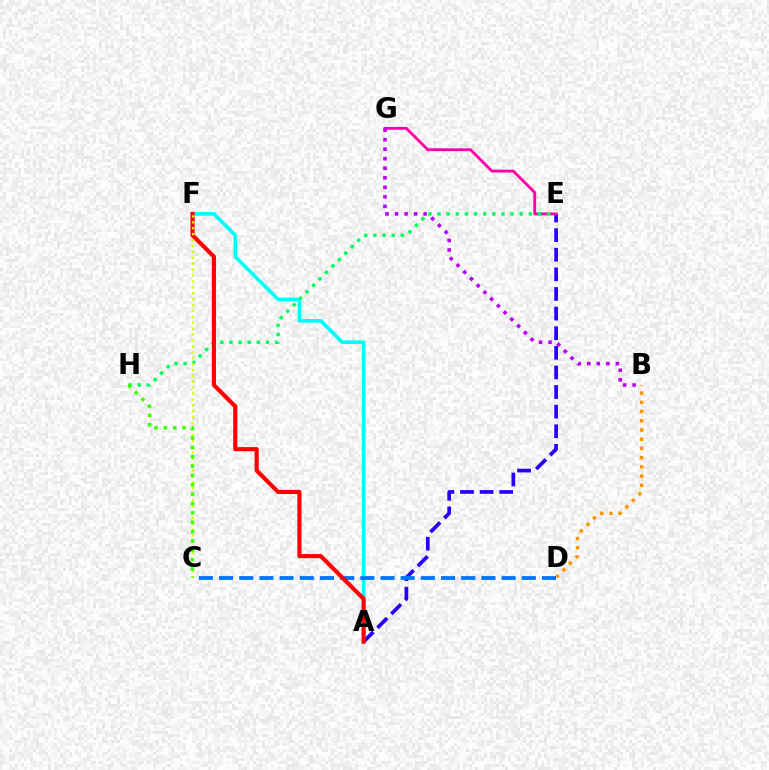{('A', 'F'): [{'color': '#00fff6', 'line_style': 'solid', 'thickness': 2.6}, {'color': '#ff0000', 'line_style': 'solid', 'thickness': 2.97}], ('B', 'D'): [{'color': '#ff9400', 'line_style': 'dotted', 'thickness': 2.51}], ('A', 'E'): [{'color': '#2500ff', 'line_style': 'dashed', 'thickness': 2.66}], ('E', 'G'): [{'color': '#ff00ac', 'line_style': 'solid', 'thickness': 2.05}], ('C', 'D'): [{'color': '#0074ff', 'line_style': 'dashed', 'thickness': 2.74}], ('E', 'H'): [{'color': '#00ff5c', 'line_style': 'dotted', 'thickness': 2.48}], ('B', 'G'): [{'color': '#b900ff', 'line_style': 'dotted', 'thickness': 2.59}], ('C', 'F'): [{'color': '#d1ff00', 'line_style': 'dotted', 'thickness': 1.61}], ('C', 'H'): [{'color': '#3dff00', 'line_style': 'dotted', 'thickness': 2.54}]}